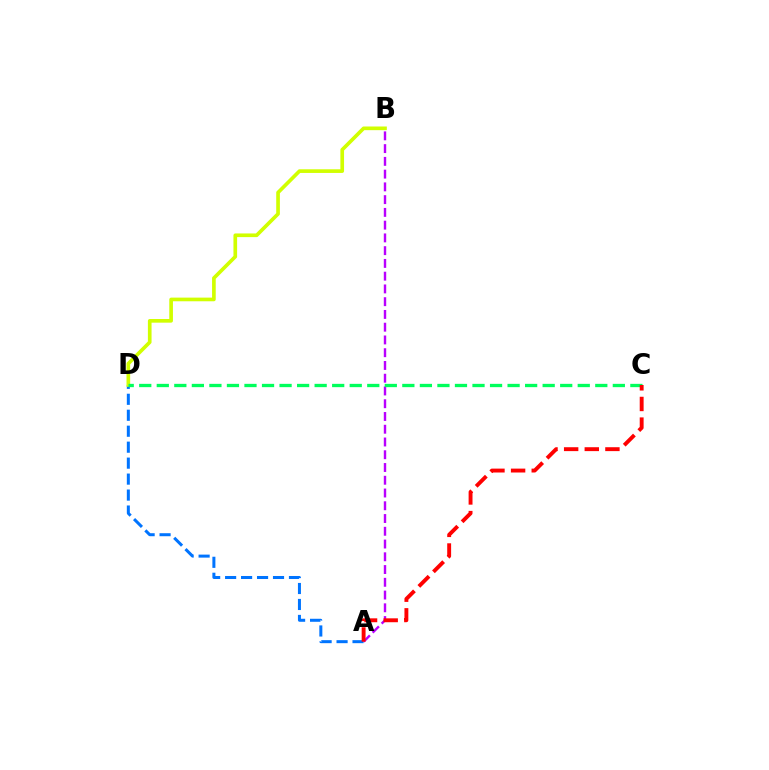{('A', 'D'): [{'color': '#0074ff', 'line_style': 'dashed', 'thickness': 2.17}], ('A', 'B'): [{'color': '#b900ff', 'line_style': 'dashed', 'thickness': 1.73}], ('B', 'D'): [{'color': '#d1ff00', 'line_style': 'solid', 'thickness': 2.64}], ('C', 'D'): [{'color': '#00ff5c', 'line_style': 'dashed', 'thickness': 2.38}], ('A', 'C'): [{'color': '#ff0000', 'line_style': 'dashed', 'thickness': 2.8}]}